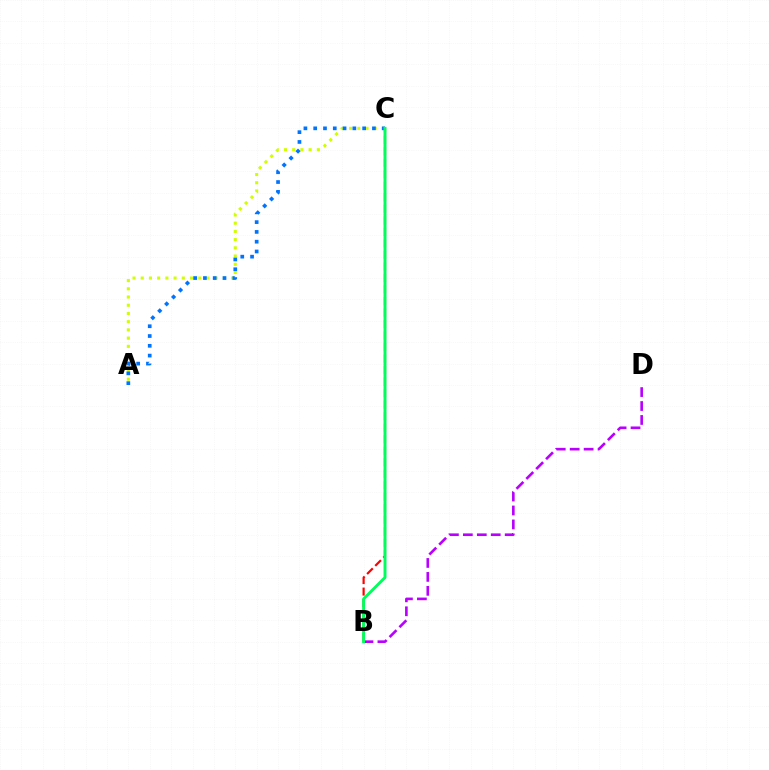{('A', 'C'): [{'color': '#d1ff00', 'line_style': 'dotted', 'thickness': 2.23}, {'color': '#0074ff', 'line_style': 'dotted', 'thickness': 2.66}], ('B', 'D'): [{'color': '#b900ff', 'line_style': 'dashed', 'thickness': 1.89}], ('B', 'C'): [{'color': '#ff0000', 'line_style': 'dashed', 'thickness': 1.56}, {'color': '#00ff5c', 'line_style': 'solid', 'thickness': 2.12}]}